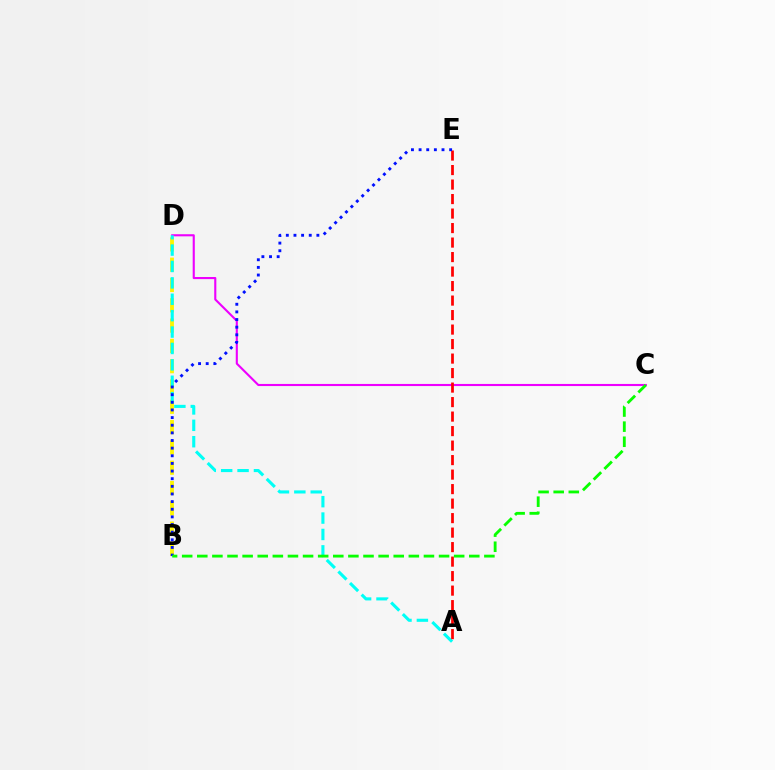{('B', 'D'): [{'color': '#fcf500', 'line_style': 'dashed', 'thickness': 2.76}], ('C', 'D'): [{'color': '#ee00ff', 'line_style': 'solid', 'thickness': 1.52}], ('A', 'D'): [{'color': '#00fff6', 'line_style': 'dashed', 'thickness': 2.23}], ('A', 'E'): [{'color': '#ff0000', 'line_style': 'dashed', 'thickness': 1.97}], ('B', 'E'): [{'color': '#0010ff', 'line_style': 'dotted', 'thickness': 2.08}], ('B', 'C'): [{'color': '#08ff00', 'line_style': 'dashed', 'thickness': 2.05}]}